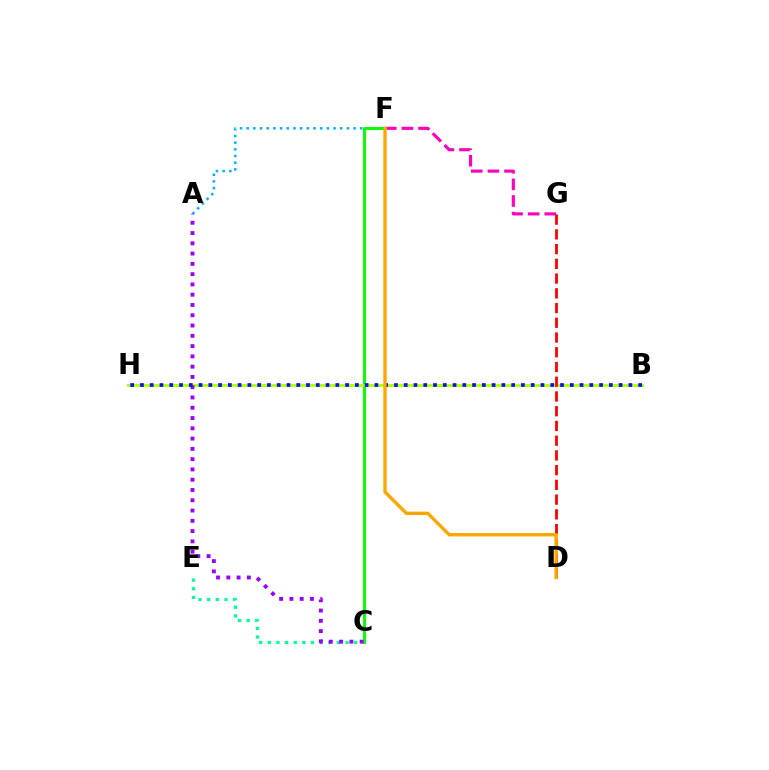{('F', 'G'): [{'color': '#ff00bd', 'line_style': 'dashed', 'thickness': 2.26}], ('A', 'F'): [{'color': '#00b5ff', 'line_style': 'dotted', 'thickness': 1.82}], ('C', 'E'): [{'color': '#00ff9d', 'line_style': 'dotted', 'thickness': 2.35}], ('C', 'F'): [{'color': '#08ff00', 'line_style': 'solid', 'thickness': 2.14}], ('B', 'H'): [{'color': '#b3ff00', 'line_style': 'solid', 'thickness': 2.04}, {'color': '#0010ff', 'line_style': 'dotted', 'thickness': 2.65}], ('A', 'C'): [{'color': '#9b00ff', 'line_style': 'dotted', 'thickness': 2.79}], ('D', 'G'): [{'color': '#ff0000', 'line_style': 'dashed', 'thickness': 2.0}], ('D', 'F'): [{'color': '#ffa500', 'line_style': 'solid', 'thickness': 2.43}]}